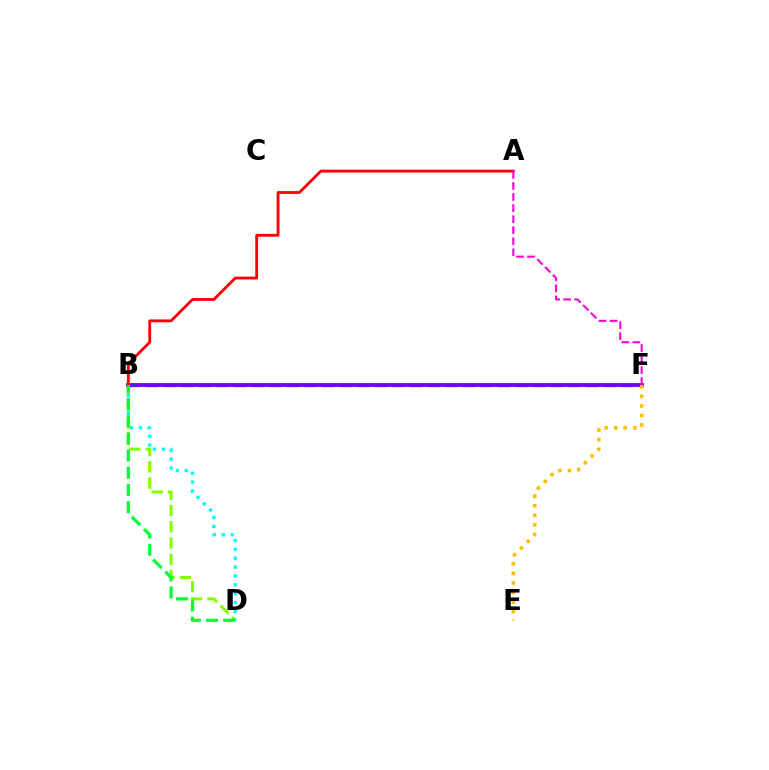{('B', 'F'): [{'color': '#004bff', 'line_style': 'dashed', 'thickness': 2.39}, {'color': '#7200ff', 'line_style': 'solid', 'thickness': 2.75}], ('B', 'D'): [{'color': '#84ff00', 'line_style': 'dashed', 'thickness': 2.21}, {'color': '#00fff6', 'line_style': 'dotted', 'thickness': 2.41}, {'color': '#00ff39', 'line_style': 'dashed', 'thickness': 2.34}], ('E', 'F'): [{'color': '#ffbd00', 'line_style': 'dotted', 'thickness': 2.6}], ('A', 'B'): [{'color': '#ff0000', 'line_style': 'solid', 'thickness': 2.03}], ('A', 'F'): [{'color': '#ff00cf', 'line_style': 'dashed', 'thickness': 1.5}]}